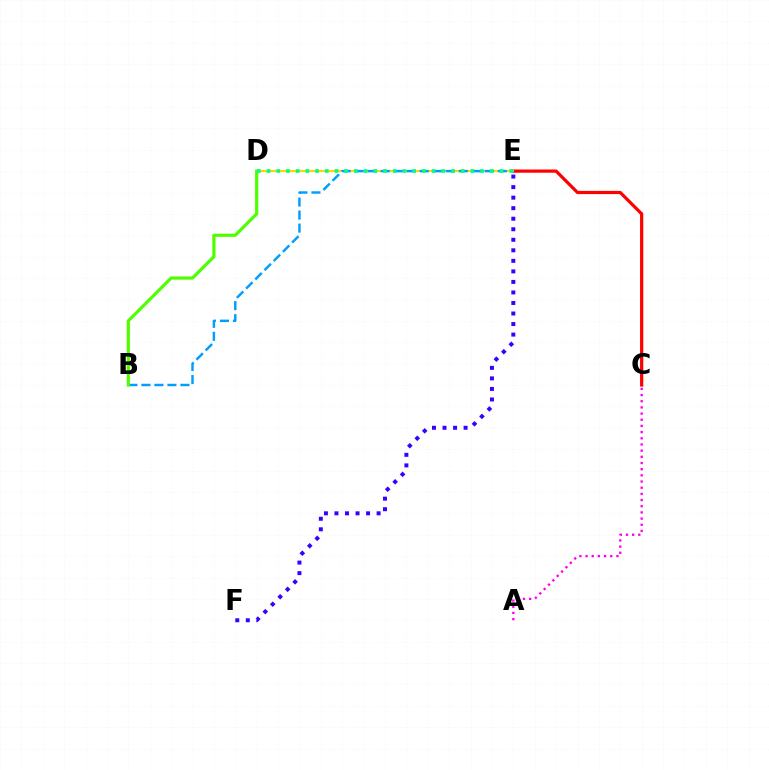{('C', 'E'): [{'color': '#ff0000', 'line_style': 'solid', 'thickness': 2.32}], ('D', 'E'): [{'color': '#ffd500', 'line_style': 'solid', 'thickness': 1.55}, {'color': '#00ff86', 'line_style': 'dotted', 'thickness': 2.64}], ('B', 'E'): [{'color': '#009eff', 'line_style': 'dashed', 'thickness': 1.77}], ('B', 'D'): [{'color': '#4fff00', 'line_style': 'solid', 'thickness': 2.3}], ('A', 'C'): [{'color': '#ff00ed', 'line_style': 'dotted', 'thickness': 1.68}], ('E', 'F'): [{'color': '#3700ff', 'line_style': 'dotted', 'thickness': 2.86}]}